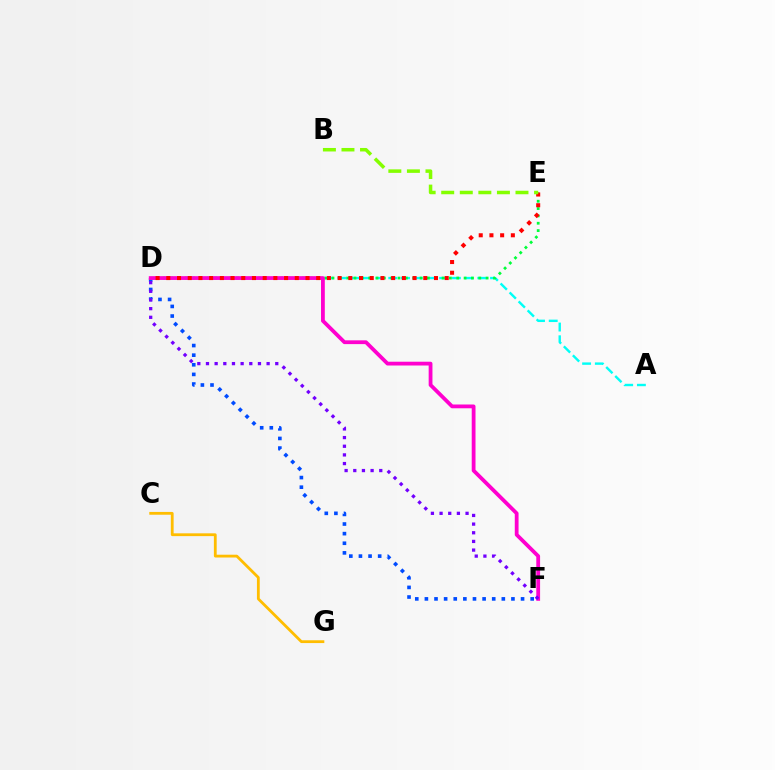{('D', 'F'): [{'color': '#004bff', 'line_style': 'dotted', 'thickness': 2.61}, {'color': '#ff00cf', 'line_style': 'solid', 'thickness': 2.73}, {'color': '#7200ff', 'line_style': 'dotted', 'thickness': 2.35}], ('A', 'D'): [{'color': '#00fff6', 'line_style': 'dashed', 'thickness': 1.73}], ('D', 'E'): [{'color': '#00ff39', 'line_style': 'dotted', 'thickness': 1.99}, {'color': '#ff0000', 'line_style': 'dotted', 'thickness': 2.91}], ('B', 'E'): [{'color': '#84ff00', 'line_style': 'dashed', 'thickness': 2.52}], ('C', 'G'): [{'color': '#ffbd00', 'line_style': 'solid', 'thickness': 2.01}]}